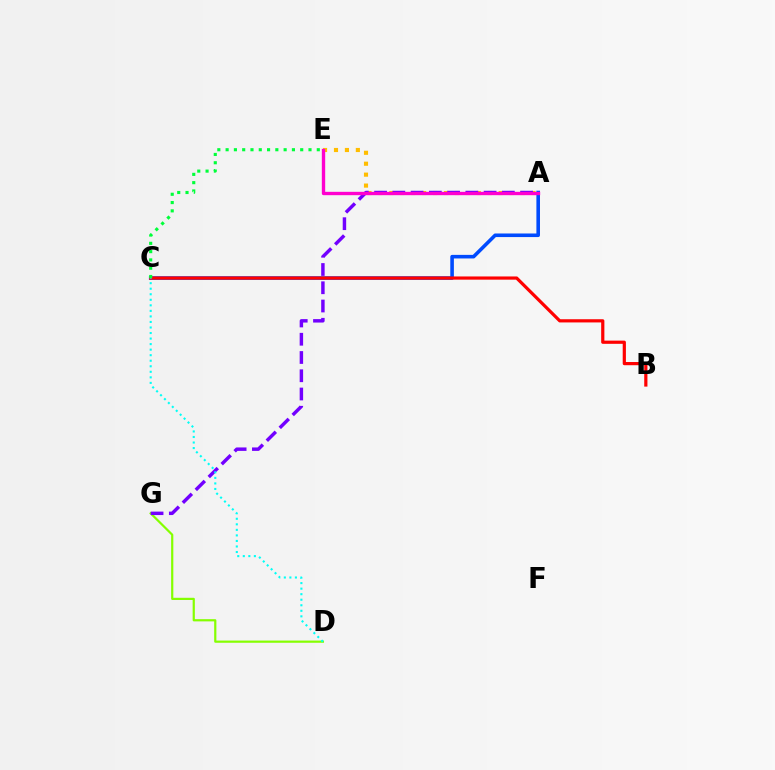{('A', 'C'): [{'color': '#004bff', 'line_style': 'solid', 'thickness': 2.58}], ('B', 'C'): [{'color': '#ff0000', 'line_style': 'solid', 'thickness': 2.3}], ('D', 'G'): [{'color': '#84ff00', 'line_style': 'solid', 'thickness': 1.59}], ('C', 'E'): [{'color': '#00ff39', 'line_style': 'dotted', 'thickness': 2.25}], ('A', 'E'): [{'color': '#ffbd00', 'line_style': 'dotted', 'thickness': 2.97}, {'color': '#ff00cf', 'line_style': 'solid', 'thickness': 2.42}], ('A', 'G'): [{'color': '#7200ff', 'line_style': 'dashed', 'thickness': 2.48}], ('C', 'D'): [{'color': '#00fff6', 'line_style': 'dotted', 'thickness': 1.51}]}